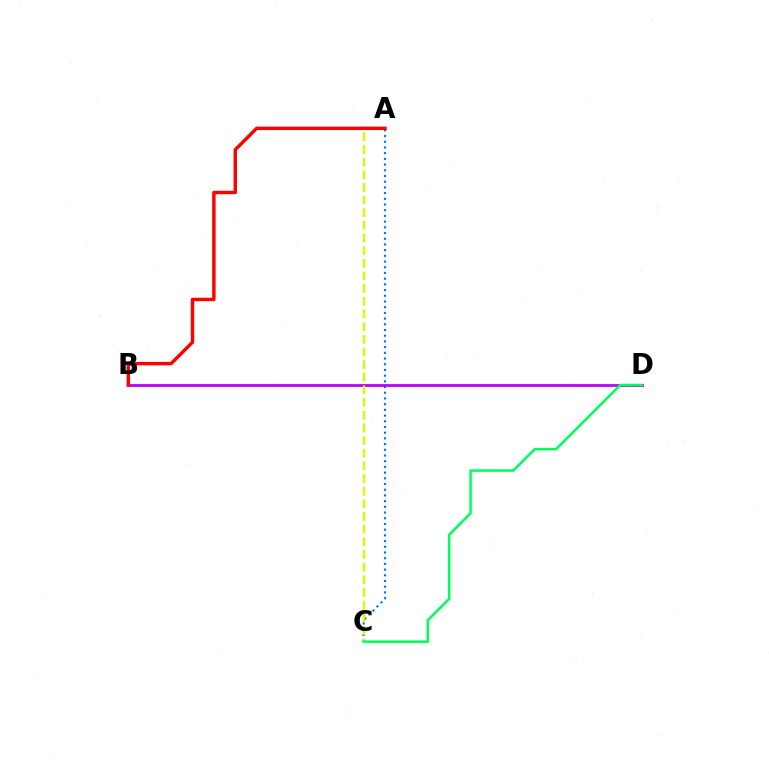{('A', 'C'): [{'color': '#0074ff', 'line_style': 'dotted', 'thickness': 1.55}, {'color': '#d1ff00', 'line_style': 'dashed', 'thickness': 1.72}], ('B', 'D'): [{'color': '#b900ff', 'line_style': 'solid', 'thickness': 2.0}], ('A', 'B'): [{'color': '#ff0000', 'line_style': 'solid', 'thickness': 2.47}], ('C', 'D'): [{'color': '#00ff5c', 'line_style': 'solid', 'thickness': 1.82}]}